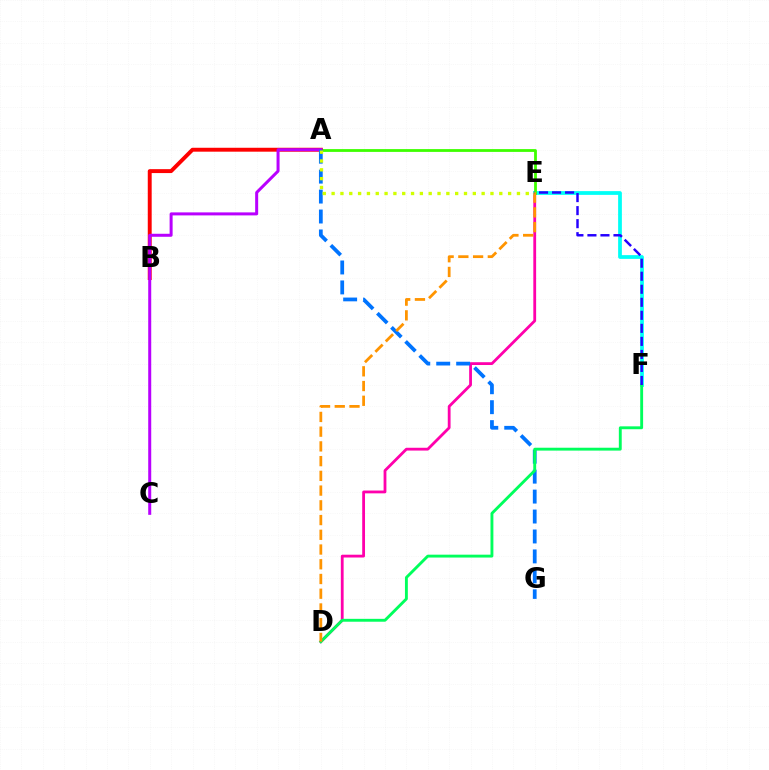{('D', 'E'): [{'color': '#ff00ac', 'line_style': 'solid', 'thickness': 2.02}, {'color': '#ff9400', 'line_style': 'dashed', 'thickness': 2.0}], ('E', 'F'): [{'color': '#00fff6', 'line_style': 'solid', 'thickness': 2.7}, {'color': '#2500ff', 'line_style': 'dashed', 'thickness': 1.77}], ('A', 'E'): [{'color': '#3dff00', 'line_style': 'solid', 'thickness': 2.02}, {'color': '#d1ff00', 'line_style': 'dotted', 'thickness': 2.4}], ('A', 'B'): [{'color': '#ff0000', 'line_style': 'solid', 'thickness': 2.82}], ('A', 'C'): [{'color': '#b900ff', 'line_style': 'solid', 'thickness': 2.16}], ('A', 'G'): [{'color': '#0074ff', 'line_style': 'dashed', 'thickness': 2.71}], ('D', 'F'): [{'color': '#00ff5c', 'line_style': 'solid', 'thickness': 2.07}]}